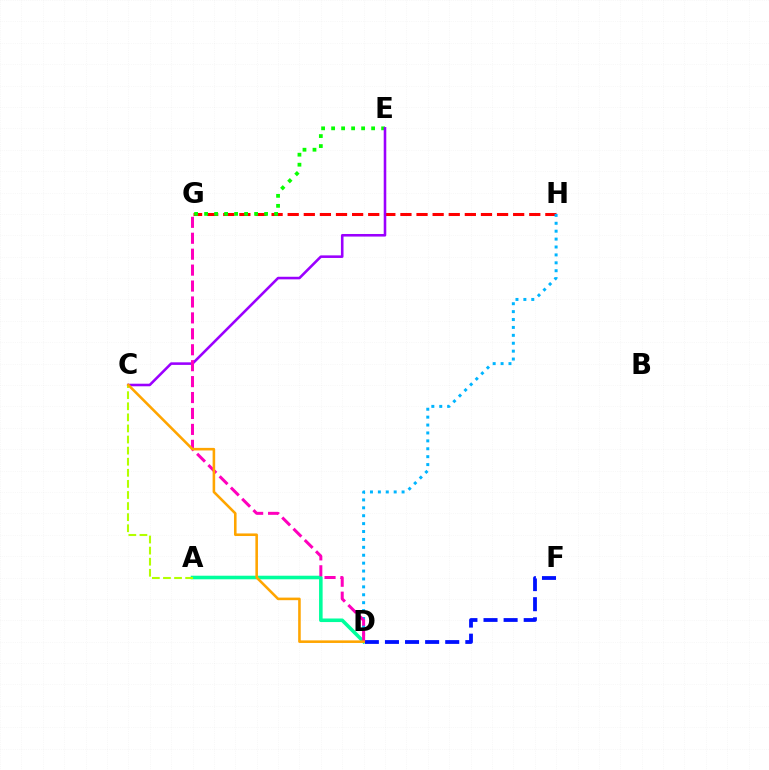{('G', 'H'): [{'color': '#ff0000', 'line_style': 'dashed', 'thickness': 2.19}], ('E', 'G'): [{'color': '#08ff00', 'line_style': 'dotted', 'thickness': 2.72}], ('C', 'E'): [{'color': '#9b00ff', 'line_style': 'solid', 'thickness': 1.86}], ('A', 'D'): [{'color': '#00ff9d', 'line_style': 'solid', 'thickness': 2.57}], ('A', 'C'): [{'color': '#b3ff00', 'line_style': 'dashed', 'thickness': 1.51}], ('D', 'F'): [{'color': '#0010ff', 'line_style': 'dashed', 'thickness': 2.73}], ('D', 'H'): [{'color': '#00b5ff', 'line_style': 'dotted', 'thickness': 2.15}], ('D', 'G'): [{'color': '#ff00bd', 'line_style': 'dashed', 'thickness': 2.16}], ('C', 'D'): [{'color': '#ffa500', 'line_style': 'solid', 'thickness': 1.86}]}